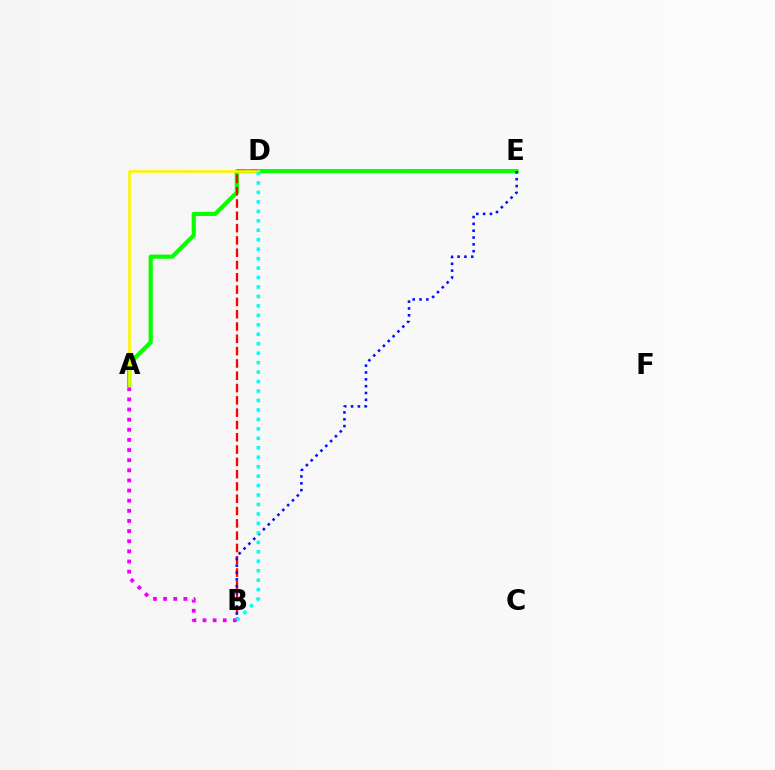{('A', 'E'): [{'color': '#08ff00', 'line_style': 'solid', 'thickness': 2.99}], ('B', 'D'): [{'color': '#ff0000', 'line_style': 'dashed', 'thickness': 1.67}, {'color': '#00fff6', 'line_style': 'dotted', 'thickness': 2.57}], ('A', 'D'): [{'color': '#fcf500', 'line_style': 'solid', 'thickness': 1.92}], ('B', 'E'): [{'color': '#0010ff', 'line_style': 'dotted', 'thickness': 1.86}], ('A', 'B'): [{'color': '#ee00ff', 'line_style': 'dotted', 'thickness': 2.75}]}